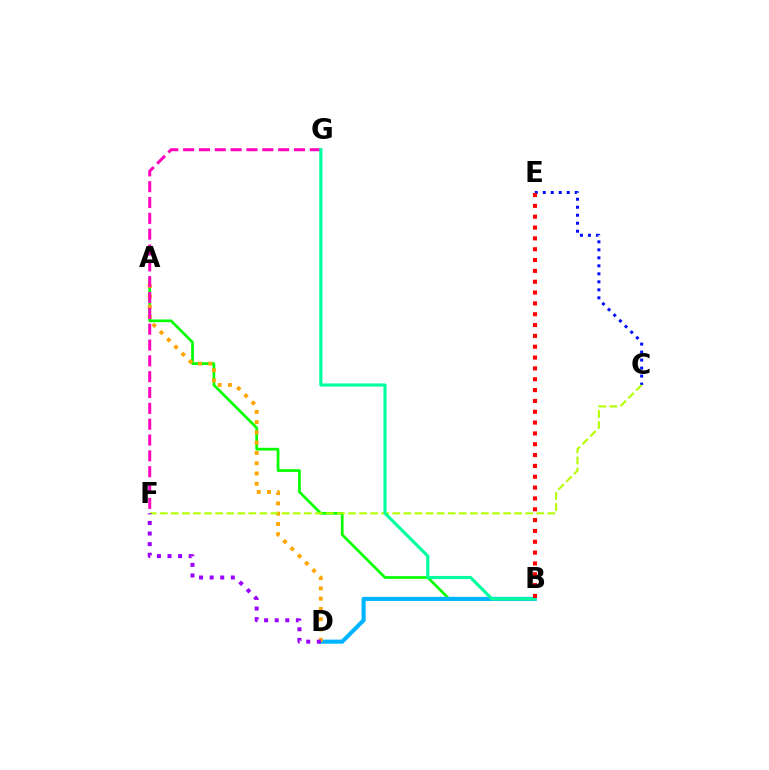{('A', 'B'): [{'color': '#08ff00', 'line_style': 'solid', 'thickness': 1.96}], ('C', 'E'): [{'color': '#0010ff', 'line_style': 'dotted', 'thickness': 2.17}], ('B', 'D'): [{'color': '#00b5ff', 'line_style': 'solid', 'thickness': 2.95}], ('A', 'D'): [{'color': '#ffa500', 'line_style': 'dotted', 'thickness': 2.79}], ('F', 'G'): [{'color': '#ff00bd', 'line_style': 'dashed', 'thickness': 2.15}], ('C', 'F'): [{'color': '#b3ff00', 'line_style': 'dashed', 'thickness': 1.5}], ('B', 'G'): [{'color': '#00ff9d', 'line_style': 'solid', 'thickness': 2.24}], ('B', 'E'): [{'color': '#ff0000', 'line_style': 'dotted', 'thickness': 2.94}], ('D', 'F'): [{'color': '#9b00ff', 'line_style': 'dotted', 'thickness': 2.88}]}